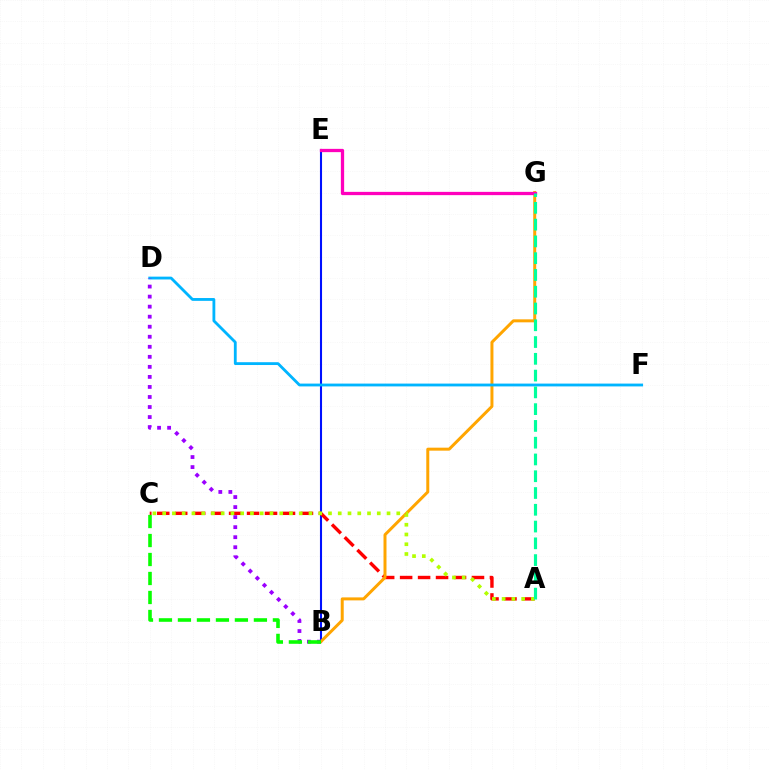{('B', 'E'): [{'color': '#0010ff', 'line_style': 'solid', 'thickness': 1.5}], ('A', 'C'): [{'color': '#ff0000', 'line_style': 'dashed', 'thickness': 2.44}, {'color': '#b3ff00', 'line_style': 'dotted', 'thickness': 2.65}], ('B', 'G'): [{'color': '#ffa500', 'line_style': 'solid', 'thickness': 2.15}], ('D', 'F'): [{'color': '#00b5ff', 'line_style': 'solid', 'thickness': 2.03}], ('B', 'D'): [{'color': '#9b00ff', 'line_style': 'dotted', 'thickness': 2.73}], ('E', 'G'): [{'color': '#ff00bd', 'line_style': 'solid', 'thickness': 2.35}], ('B', 'C'): [{'color': '#08ff00', 'line_style': 'dashed', 'thickness': 2.58}], ('A', 'G'): [{'color': '#00ff9d', 'line_style': 'dashed', 'thickness': 2.28}]}